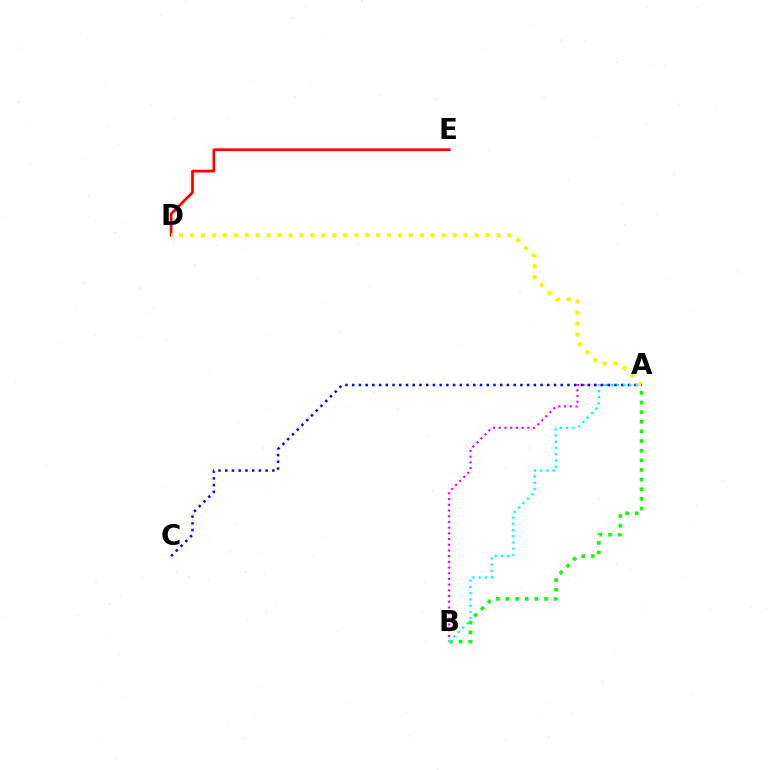{('A', 'B'): [{'color': '#ee00ff', 'line_style': 'dotted', 'thickness': 1.55}, {'color': '#08ff00', 'line_style': 'dotted', 'thickness': 2.62}, {'color': '#00fff6', 'line_style': 'dotted', 'thickness': 1.69}], ('D', 'E'): [{'color': '#ff0000', 'line_style': 'solid', 'thickness': 1.96}], ('A', 'D'): [{'color': '#fcf500', 'line_style': 'dotted', 'thickness': 2.97}], ('A', 'C'): [{'color': '#0010ff', 'line_style': 'dotted', 'thickness': 1.83}]}